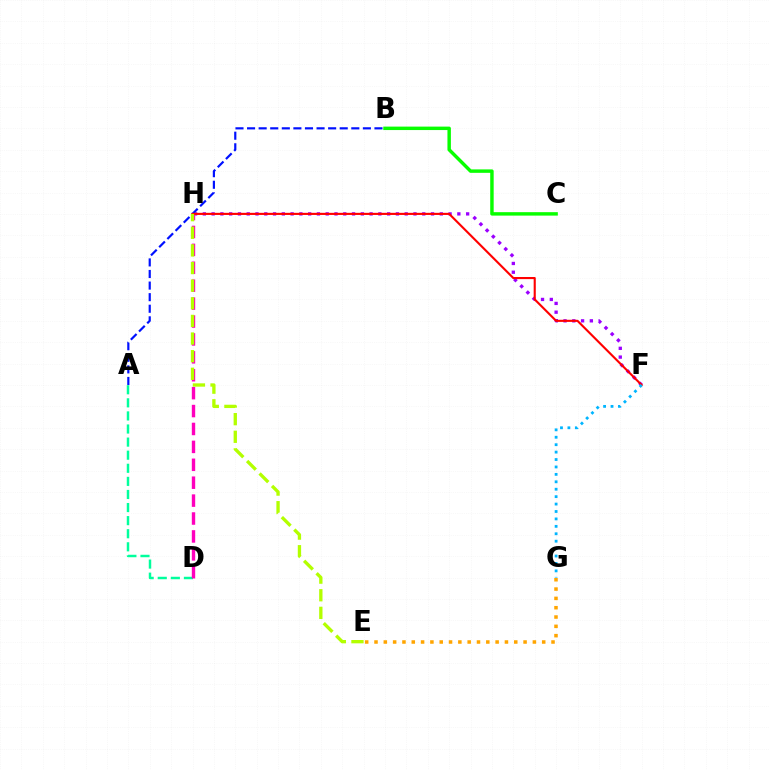{('E', 'G'): [{'color': '#ffa500', 'line_style': 'dotted', 'thickness': 2.53}], ('A', 'D'): [{'color': '#00ff9d', 'line_style': 'dashed', 'thickness': 1.78}], ('F', 'H'): [{'color': '#9b00ff', 'line_style': 'dotted', 'thickness': 2.38}, {'color': '#ff0000', 'line_style': 'solid', 'thickness': 1.53}], ('A', 'B'): [{'color': '#0010ff', 'line_style': 'dashed', 'thickness': 1.57}], ('B', 'C'): [{'color': '#08ff00', 'line_style': 'solid', 'thickness': 2.48}], ('D', 'H'): [{'color': '#ff00bd', 'line_style': 'dashed', 'thickness': 2.43}], ('E', 'H'): [{'color': '#b3ff00', 'line_style': 'dashed', 'thickness': 2.39}], ('F', 'G'): [{'color': '#00b5ff', 'line_style': 'dotted', 'thickness': 2.02}]}